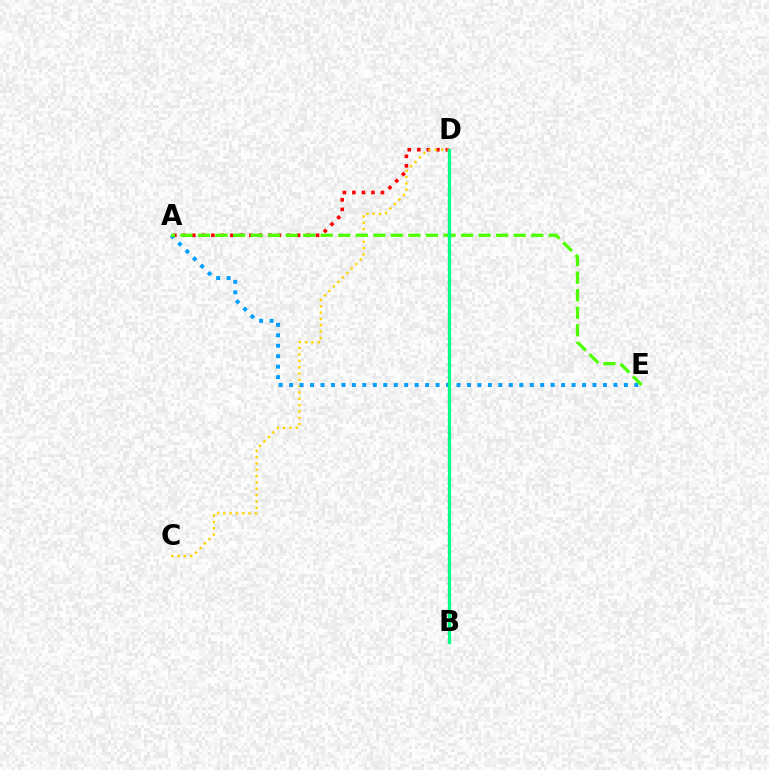{('A', 'D'): [{'color': '#ff0000', 'line_style': 'dotted', 'thickness': 2.59}], ('C', 'D'): [{'color': '#ffd500', 'line_style': 'dotted', 'thickness': 1.72}], ('B', 'D'): [{'color': '#3700ff', 'line_style': 'dotted', 'thickness': 1.89}, {'color': '#ff00ed', 'line_style': 'dotted', 'thickness': 1.7}, {'color': '#00ff86', 'line_style': 'solid', 'thickness': 2.31}], ('A', 'E'): [{'color': '#009eff', 'line_style': 'dotted', 'thickness': 2.84}, {'color': '#4fff00', 'line_style': 'dashed', 'thickness': 2.38}]}